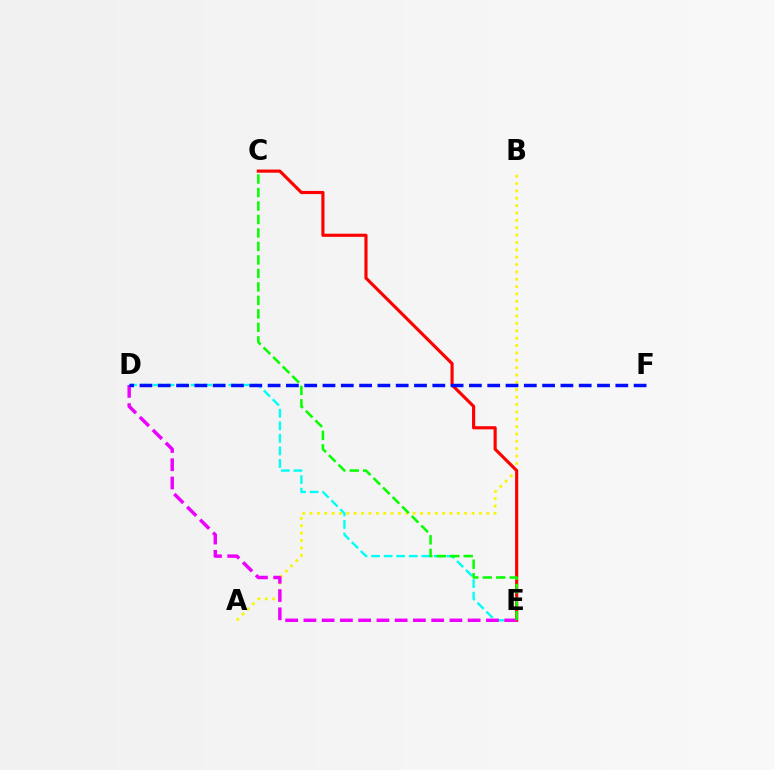{('A', 'B'): [{'color': '#fcf500', 'line_style': 'dotted', 'thickness': 2.0}], ('D', 'E'): [{'color': '#00fff6', 'line_style': 'dashed', 'thickness': 1.71}, {'color': '#ee00ff', 'line_style': 'dashed', 'thickness': 2.48}], ('C', 'E'): [{'color': '#ff0000', 'line_style': 'solid', 'thickness': 2.26}, {'color': '#08ff00', 'line_style': 'dashed', 'thickness': 1.83}], ('D', 'F'): [{'color': '#0010ff', 'line_style': 'dashed', 'thickness': 2.49}]}